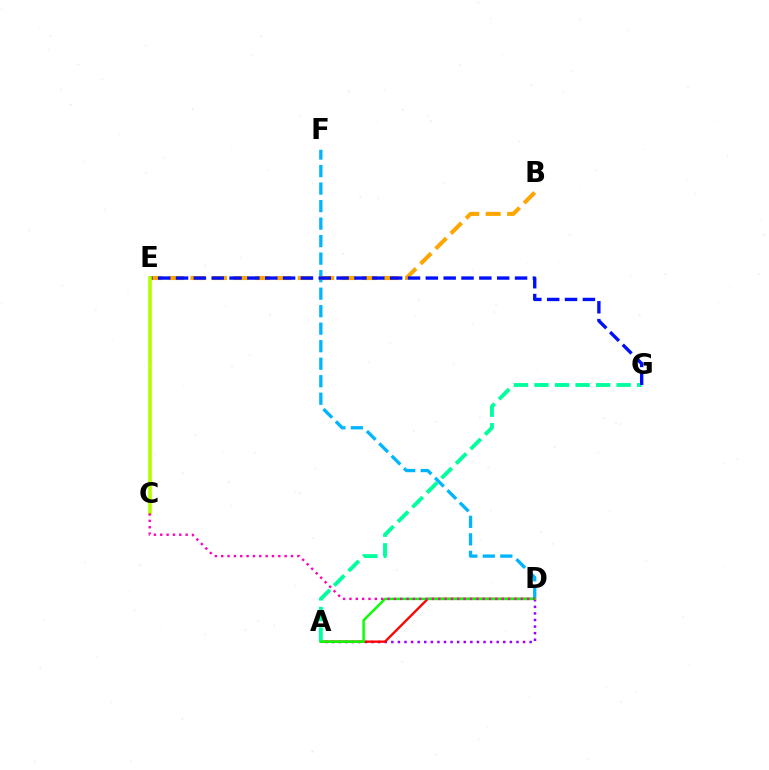{('D', 'F'): [{'color': '#00b5ff', 'line_style': 'dashed', 'thickness': 2.38}], ('B', 'E'): [{'color': '#ffa500', 'line_style': 'dashed', 'thickness': 2.91}], ('A', 'D'): [{'color': '#9b00ff', 'line_style': 'dotted', 'thickness': 1.79}, {'color': '#ff0000', 'line_style': 'solid', 'thickness': 1.67}, {'color': '#08ff00', 'line_style': 'solid', 'thickness': 1.76}], ('A', 'G'): [{'color': '#00ff9d', 'line_style': 'dashed', 'thickness': 2.79}], ('E', 'G'): [{'color': '#0010ff', 'line_style': 'dashed', 'thickness': 2.42}], ('C', 'E'): [{'color': '#b3ff00', 'line_style': 'solid', 'thickness': 2.63}], ('C', 'D'): [{'color': '#ff00bd', 'line_style': 'dotted', 'thickness': 1.72}]}